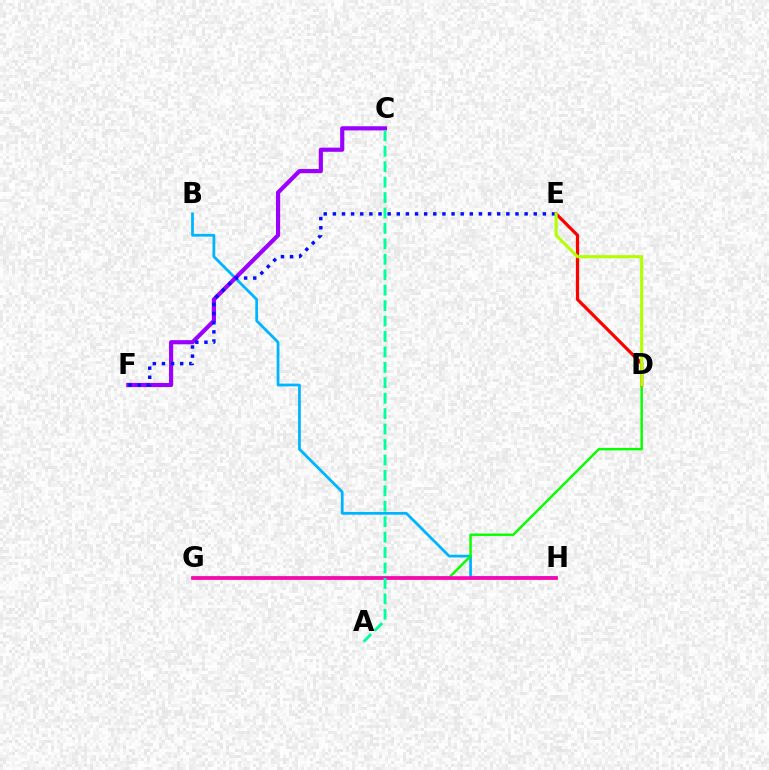{('B', 'H'): [{'color': '#00b5ff', 'line_style': 'solid', 'thickness': 2.0}], ('D', 'G'): [{'color': '#08ff00', 'line_style': 'solid', 'thickness': 1.76}], ('G', 'H'): [{'color': '#ffa500', 'line_style': 'solid', 'thickness': 1.91}, {'color': '#ff00bd', 'line_style': 'solid', 'thickness': 2.59}], ('C', 'F'): [{'color': '#9b00ff', 'line_style': 'solid', 'thickness': 3.0}], ('D', 'E'): [{'color': '#ff0000', 'line_style': 'solid', 'thickness': 2.31}, {'color': '#b3ff00', 'line_style': 'solid', 'thickness': 2.21}], ('E', 'F'): [{'color': '#0010ff', 'line_style': 'dotted', 'thickness': 2.48}], ('A', 'C'): [{'color': '#00ff9d', 'line_style': 'dashed', 'thickness': 2.1}]}